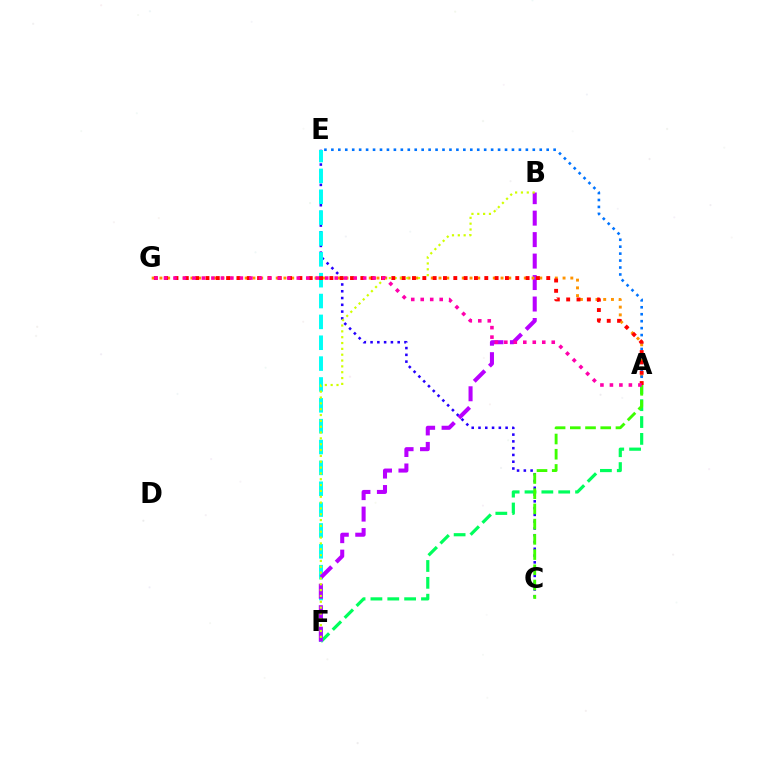{('C', 'E'): [{'color': '#2500ff', 'line_style': 'dotted', 'thickness': 1.84}], ('A', 'F'): [{'color': '#00ff5c', 'line_style': 'dashed', 'thickness': 2.29}], ('E', 'F'): [{'color': '#00fff6', 'line_style': 'dashed', 'thickness': 2.83}], ('A', 'C'): [{'color': '#3dff00', 'line_style': 'dashed', 'thickness': 2.07}], ('B', 'F'): [{'color': '#b900ff', 'line_style': 'dashed', 'thickness': 2.92}, {'color': '#d1ff00', 'line_style': 'dotted', 'thickness': 1.59}], ('A', 'G'): [{'color': '#ff9400', 'line_style': 'dotted', 'thickness': 2.11}, {'color': '#ff0000', 'line_style': 'dotted', 'thickness': 2.81}, {'color': '#ff00ac', 'line_style': 'dotted', 'thickness': 2.58}], ('A', 'E'): [{'color': '#0074ff', 'line_style': 'dotted', 'thickness': 1.89}]}